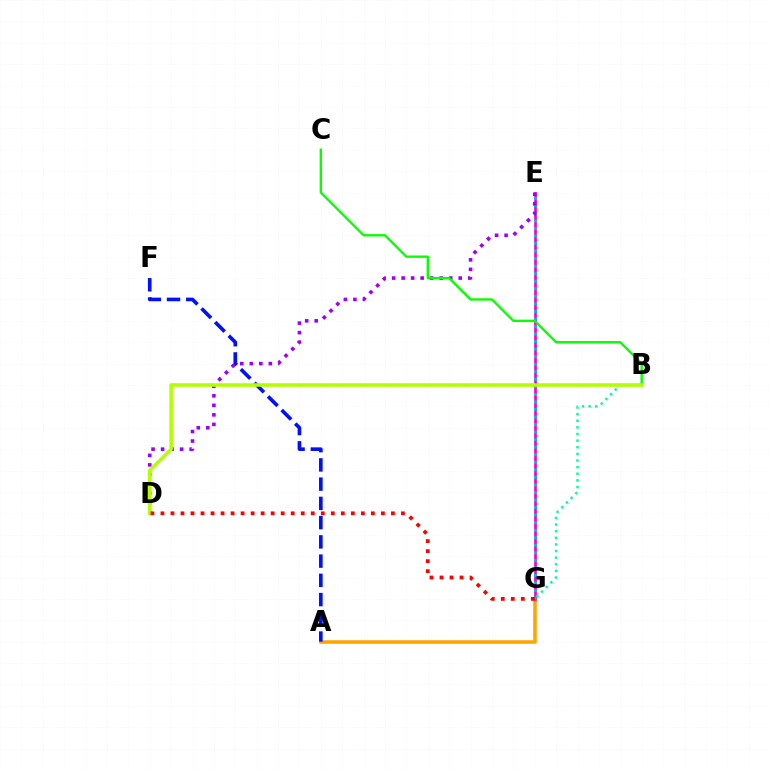{('A', 'G'): [{'color': '#ffa500', 'line_style': 'solid', 'thickness': 2.55}], ('E', 'G'): [{'color': '#ff00bd', 'line_style': 'solid', 'thickness': 1.94}, {'color': '#00b5ff', 'line_style': 'dotted', 'thickness': 2.05}], ('A', 'F'): [{'color': '#0010ff', 'line_style': 'dashed', 'thickness': 2.61}], ('D', 'E'): [{'color': '#9b00ff', 'line_style': 'dotted', 'thickness': 2.59}], ('B', 'G'): [{'color': '#00ff9d', 'line_style': 'dotted', 'thickness': 1.8}], ('B', 'C'): [{'color': '#08ff00', 'line_style': 'solid', 'thickness': 1.7}], ('B', 'D'): [{'color': '#b3ff00', 'line_style': 'solid', 'thickness': 2.57}], ('D', 'G'): [{'color': '#ff0000', 'line_style': 'dotted', 'thickness': 2.72}]}